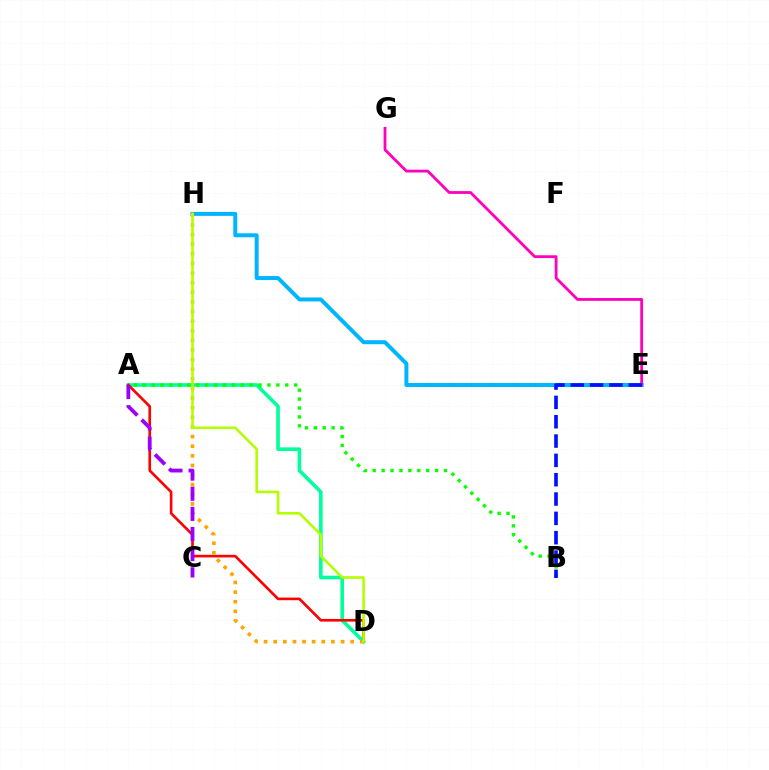{('E', 'H'): [{'color': '#00b5ff', 'line_style': 'solid', 'thickness': 2.86}], ('A', 'D'): [{'color': '#00ff9d', 'line_style': 'solid', 'thickness': 2.6}, {'color': '#ff0000', 'line_style': 'solid', 'thickness': 1.9}], ('D', 'H'): [{'color': '#ffa500', 'line_style': 'dotted', 'thickness': 2.61}, {'color': '#b3ff00', 'line_style': 'solid', 'thickness': 1.87}], ('A', 'B'): [{'color': '#08ff00', 'line_style': 'dotted', 'thickness': 2.42}], ('A', 'C'): [{'color': '#9b00ff', 'line_style': 'dashed', 'thickness': 2.73}], ('E', 'G'): [{'color': '#ff00bd', 'line_style': 'solid', 'thickness': 2.02}], ('B', 'E'): [{'color': '#0010ff', 'line_style': 'dashed', 'thickness': 2.63}]}